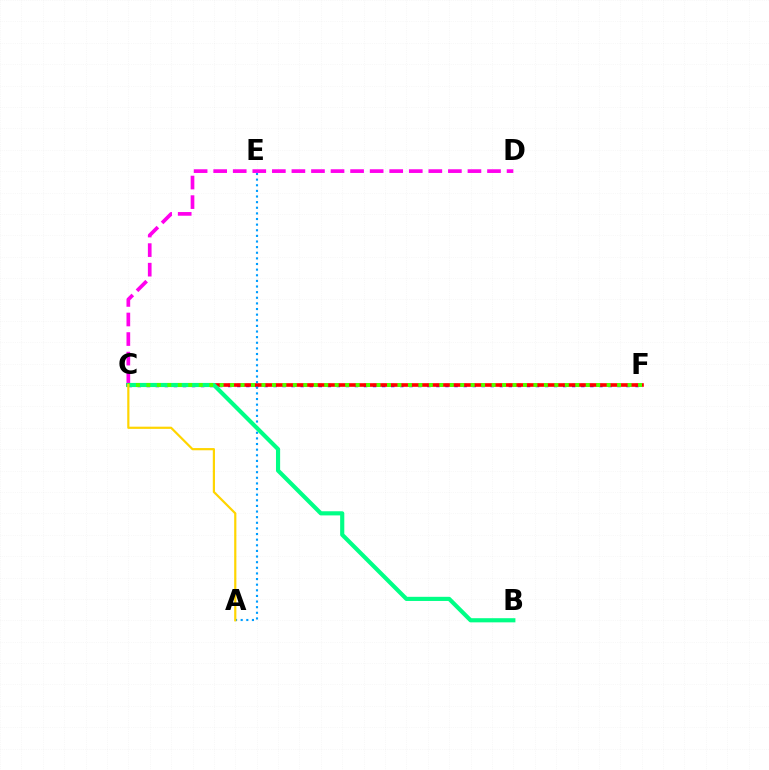{('C', 'D'): [{'color': '#ff00ed', 'line_style': 'dashed', 'thickness': 2.66}], ('C', 'F'): [{'color': '#3700ff', 'line_style': 'dotted', 'thickness': 2.46}, {'color': '#ff0000', 'line_style': 'solid', 'thickness': 2.62}, {'color': '#4fff00', 'line_style': 'dotted', 'thickness': 2.84}], ('A', 'E'): [{'color': '#009eff', 'line_style': 'dotted', 'thickness': 1.53}], ('B', 'C'): [{'color': '#00ff86', 'line_style': 'solid', 'thickness': 2.99}], ('A', 'C'): [{'color': '#ffd500', 'line_style': 'solid', 'thickness': 1.58}]}